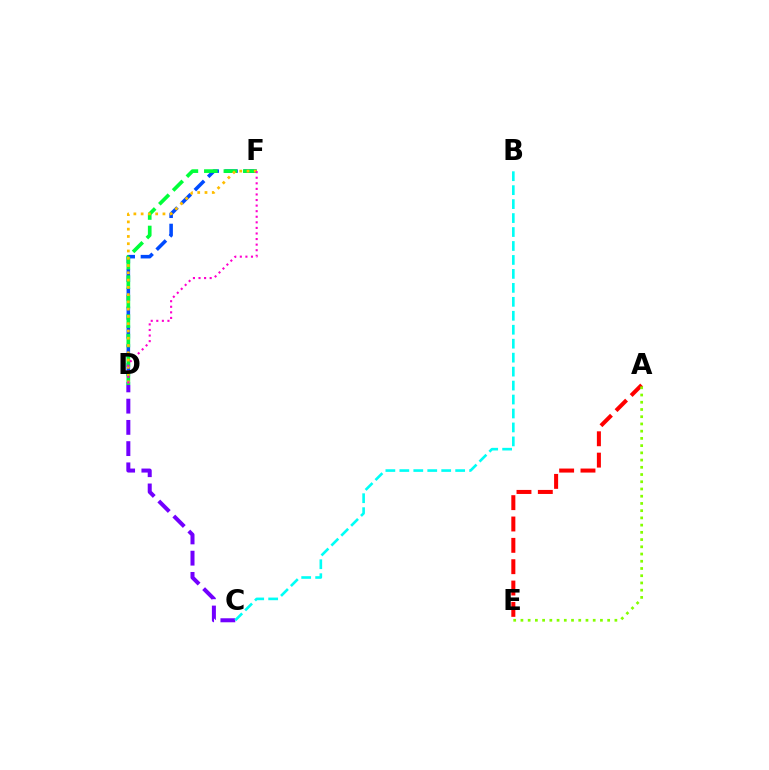{('C', 'D'): [{'color': '#7200ff', 'line_style': 'dashed', 'thickness': 2.89}], ('B', 'C'): [{'color': '#00fff6', 'line_style': 'dashed', 'thickness': 1.9}], ('D', 'F'): [{'color': '#004bff', 'line_style': 'dashed', 'thickness': 2.56}, {'color': '#00ff39', 'line_style': 'dashed', 'thickness': 2.65}, {'color': '#ffbd00', 'line_style': 'dotted', 'thickness': 1.98}, {'color': '#ff00cf', 'line_style': 'dotted', 'thickness': 1.51}], ('A', 'E'): [{'color': '#ff0000', 'line_style': 'dashed', 'thickness': 2.9}, {'color': '#84ff00', 'line_style': 'dotted', 'thickness': 1.96}]}